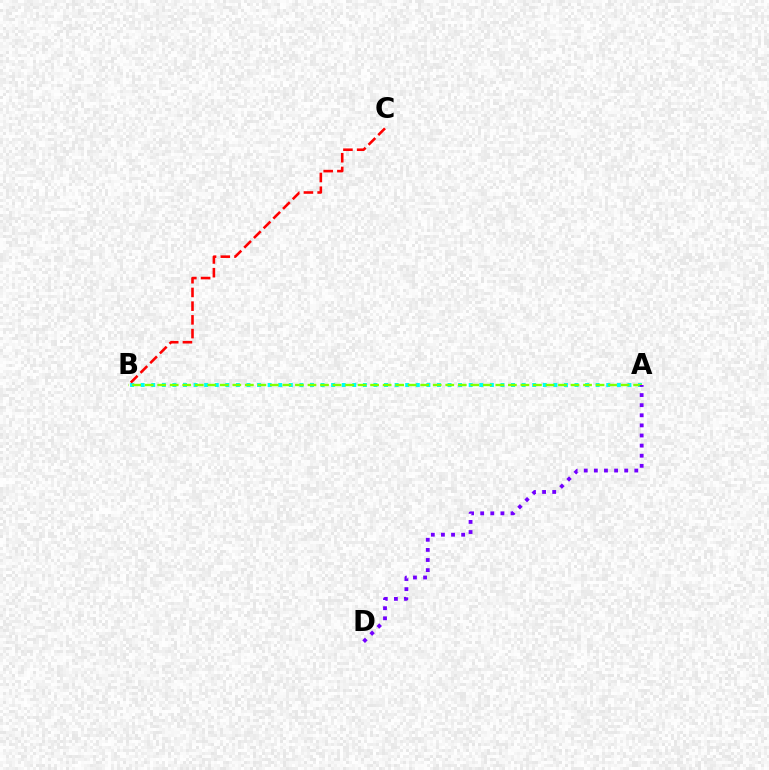{('A', 'B'): [{'color': '#00fff6', 'line_style': 'dotted', 'thickness': 2.88}, {'color': '#84ff00', 'line_style': 'dashed', 'thickness': 1.7}], ('B', 'C'): [{'color': '#ff0000', 'line_style': 'dashed', 'thickness': 1.86}], ('A', 'D'): [{'color': '#7200ff', 'line_style': 'dotted', 'thickness': 2.75}]}